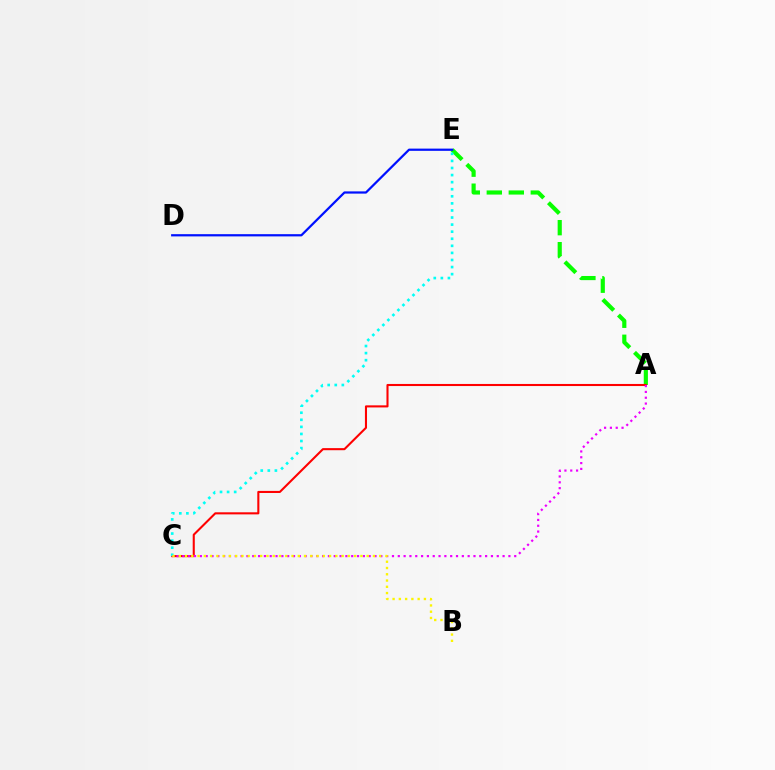{('A', 'E'): [{'color': '#08ff00', 'line_style': 'dashed', 'thickness': 2.99}], ('D', 'E'): [{'color': '#0010ff', 'line_style': 'solid', 'thickness': 1.6}], ('A', 'C'): [{'color': '#ff0000', 'line_style': 'solid', 'thickness': 1.5}, {'color': '#ee00ff', 'line_style': 'dotted', 'thickness': 1.58}], ('C', 'E'): [{'color': '#00fff6', 'line_style': 'dotted', 'thickness': 1.92}], ('B', 'C'): [{'color': '#fcf500', 'line_style': 'dotted', 'thickness': 1.7}]}